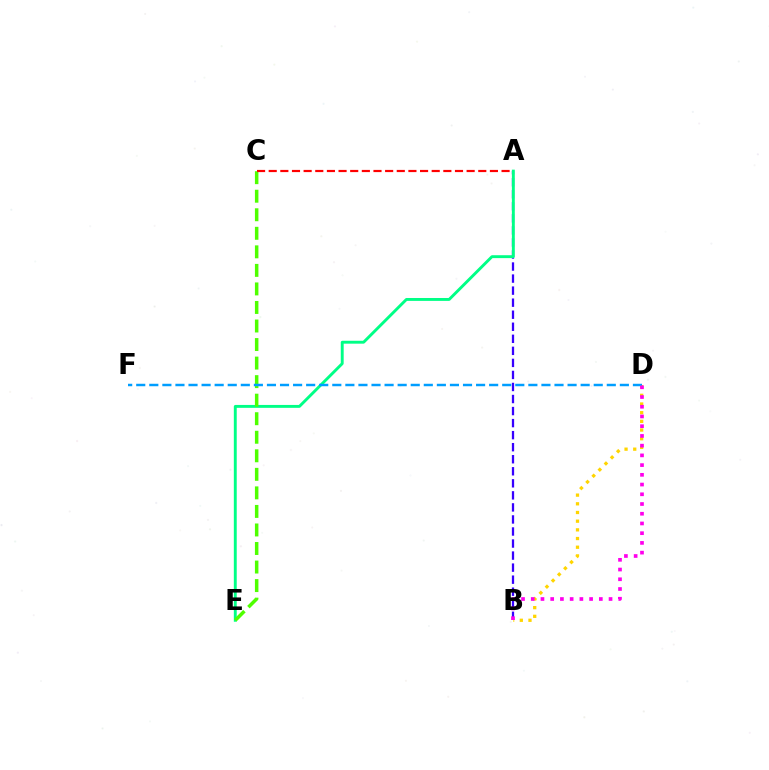{('B', 'D'): [{'color': '#ffd500', 'line_style': 'dotted', 'thickness': 2.36}, {'color': '#ff00ed', 'line_style': 'dotted', 'thickness': 2.64}], ('A', 'B'): [{'color': '#3700ff', 'line_style': 'dashed', 'thickness': 1.64}], ('A', 'E'): [{'color': '#00ff86', 'line_style': 'solid', 'thickness': 2.09}], ('C', 'E'): [{'color': '#4fff00', 'line_style': 'dashed', 'thickness': 2.52}], ('A', 'C'): [{'color': '#ff0000', 'line_style': 'dashed', 'thickness': 1.58}], ('D', 'F'): [{'color': '#009eff', 'line_style': 'dashed', 'thickness': 1.78}]}